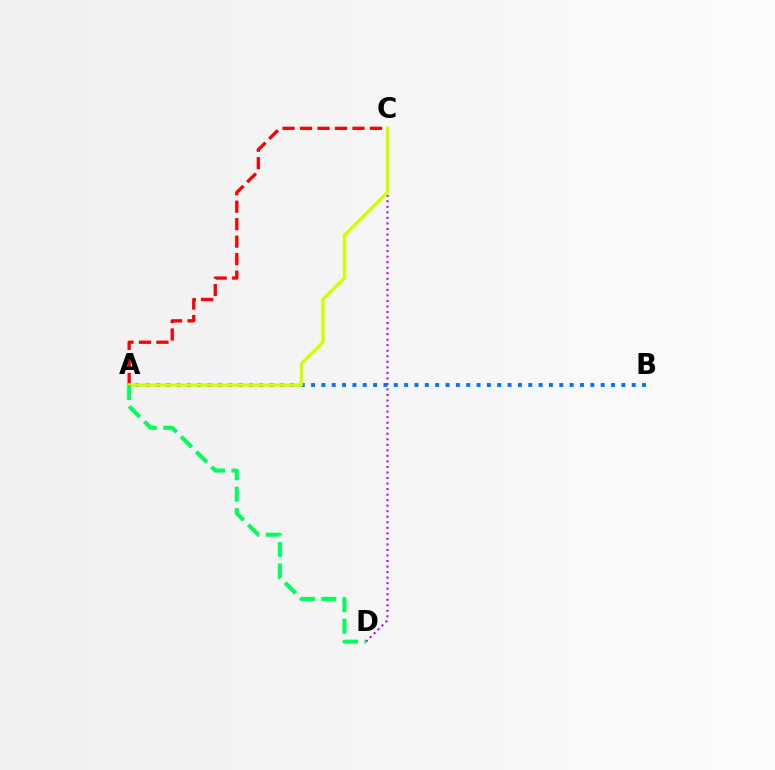{('A', 'C'): [{'color': '#ff0000', 'line_style': 'dashed', 'thickness': 2.38}, {'color': '#d1ff00', 'line_style': 'solid', 'thickness': 2.44}], ('C', 'D'): [{'color': '#b900ff', 'line_style': 'dotted', 'thickness': 1.5}], ('A', 'B'): [{'color': '#0074ff', 'line_style': 'dotted', 'thickness': 2.81}], ('A', 'D'): [{'color': '#00ff5c', 'line_style': 'dashed', 'thickness': 2.91}]}